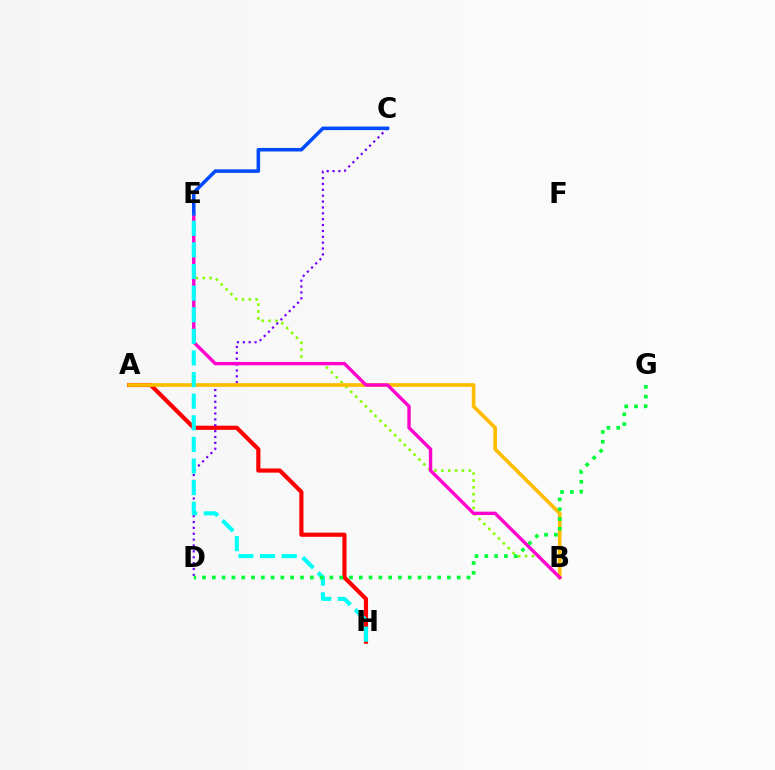{('A', 'H'): [{'color': '#ff0000', 'line_style': 'solid', 'thickness': 2.99}], ('B', 'E'): [{'color': '#84ff00', 'line_style': 'dotted', 'thickness': 1.86}, {'color': '#ff00cf', 'line_style': 'solid', 'thickness': 2.43}], ('C', 'D'): [{'color': '#7200ff', 'line_style': 'dotted', 'thickness': 1.6}], ('A', 'B'): [{'color': '#ffbd00', 'line_style': 'solid', 'thickness': 2.65}], ('C', 'E'): [{'color': '#004bff', 'line_style': 'solid', 'thickness': 2.55}], ('E', 'H'): [{'color': '#00fff6', 'line_style': 'dashed', 'thickness': 2.94}], ('D', 'G'): [{'color': '#00ff39', 'line_style': 'dotted', 'thickness': 2.66}]}